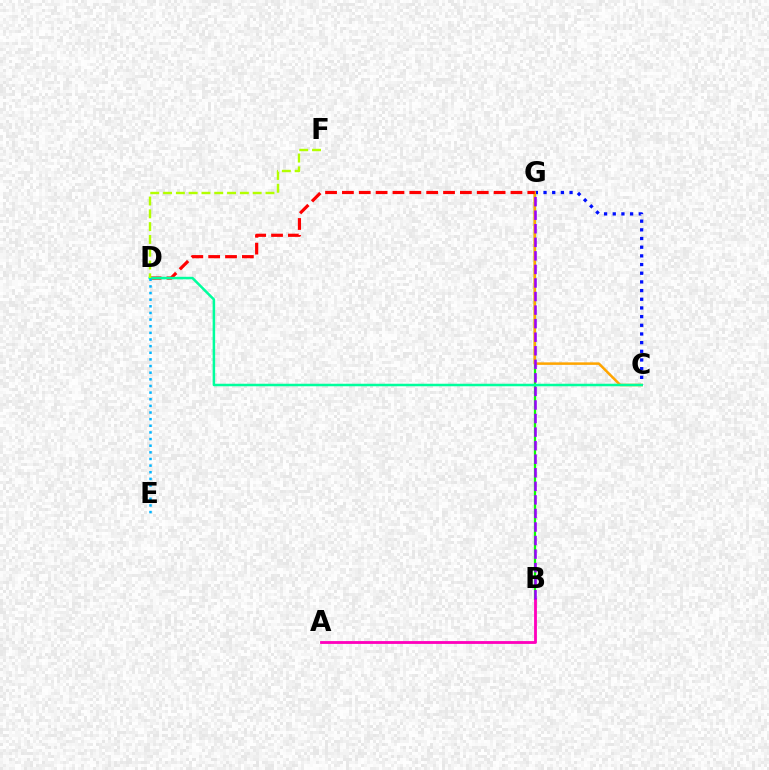{('B', 'G'): [{'color': '#08ff00', 'line_style': 'solid', 'thickness': 1.62}, {'color': '#9b00ff', 'line_style': 'dashed', 'thickness': 1.84}], ('C', 'G'): [{'color': '#0010ff', 'line_style': 'dotted', 'thickness': 2.36}, {'color': '#ffa500', 'line_style': 'solid', 'thickness': 1.82}], ('A', 'B'): [{'color': '#ff00bd', 'line_style': 'solid', 'thickness': 2.03}], ('D', 'G'): [{'color': '#ff0000', 'line_style': 'dashed', 'thickness': 2.29}], ('C', 'D'): [{'color': '#00ff9d', 'line_style': 'solid', 'thickness': 1.81}], ('D', 'F'): [{'color': '#b3ff00', 'line_style': 'dashed', 'thickness': 1.74}], ('D', 'E'): [{'color': '#00b5ff', 'line_style': 'dotted', 'thickness': 1.8}]}